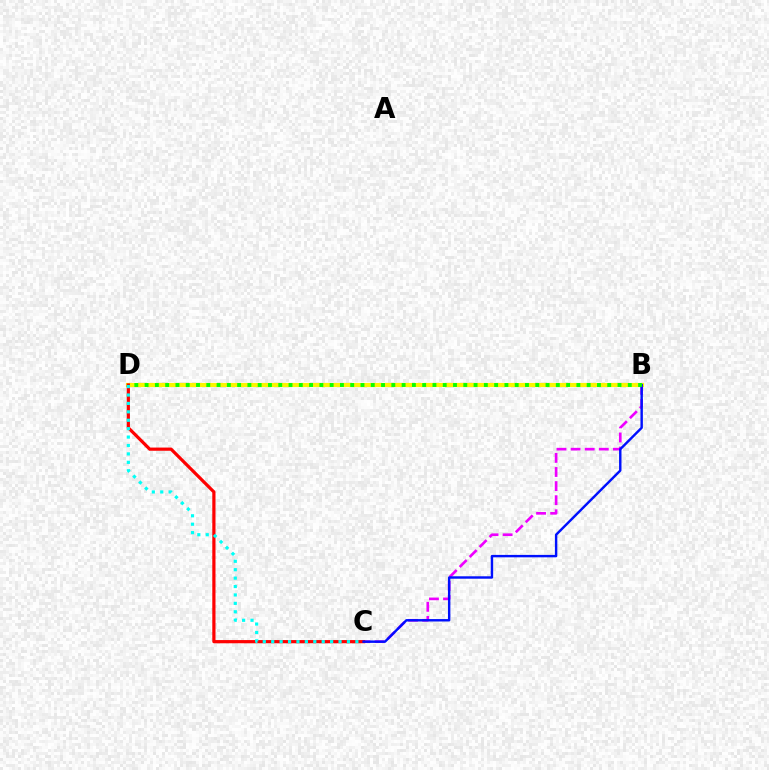{('B', 'D'): [{'color': '#fcf500', 'line_style': 'solid', 'thickness': 3.0}, {'color': '#08ff00', 'line_style': 'dotted', 'thickness': 2.79}], ('B', 'C'): [{'color': '#ee00ff', 'line_style': 'dashed', 'thickness': 1.92}, {'color': '#0010ff', 'line_style': 'solid', 'thickness': 1.74}], ('C', 'D'): [{'color': '#ff0000', 'line_style': 'solid', 'thickness': 2.31}, {'color': '#00fff6', 'line_style': 'dotted', 'thickness': 2.29}]}